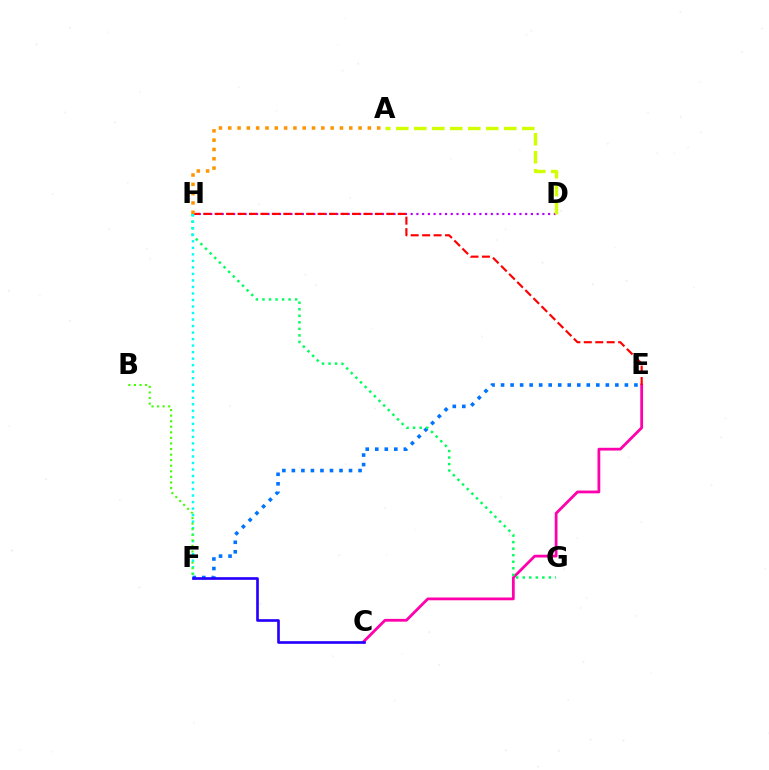{('C', 'E'): [{'color': '#ff00ac', 'line_style': 'solid', 'thickness': 2.0}], ('D', 'H'): [{'color': '#b900ff', 'line_style': 'dotted', 'thickness': 1.56}], ('E', 'F'): [{'color': '#0074ff', 'line_style': 'dotted', 'thickness': 2.59}], ('E', 'H'): [{'color': '#ff0000', 'line_style': 'dashed', 'thickness': 1.55}], ('G', 'H'): [{'color': '#00ff5c', 'line_style': 'dotted', 'thickness': 1.78}], ('A', 'H'): [{'color': '#ff9400', 'line_style': 'dotted', 'thickness': 2.53}], ('C', 'F'): [{'color': '#2500ff', 'line_style': 'solid', 'thickness': 1.92}], ('A', 'D'): [{'color': '#d1ff00', 'line_style': 'dashed', 'thickness': 2.44}], ('F', 'H'): [{'color': '#00fff6', 'line_style': 'dotted', 'thickness': 1.77}], ('B', 'F'): [{'color': '#3dff00', 'line_style': 'dotted', 'thickness': 1.51}]}